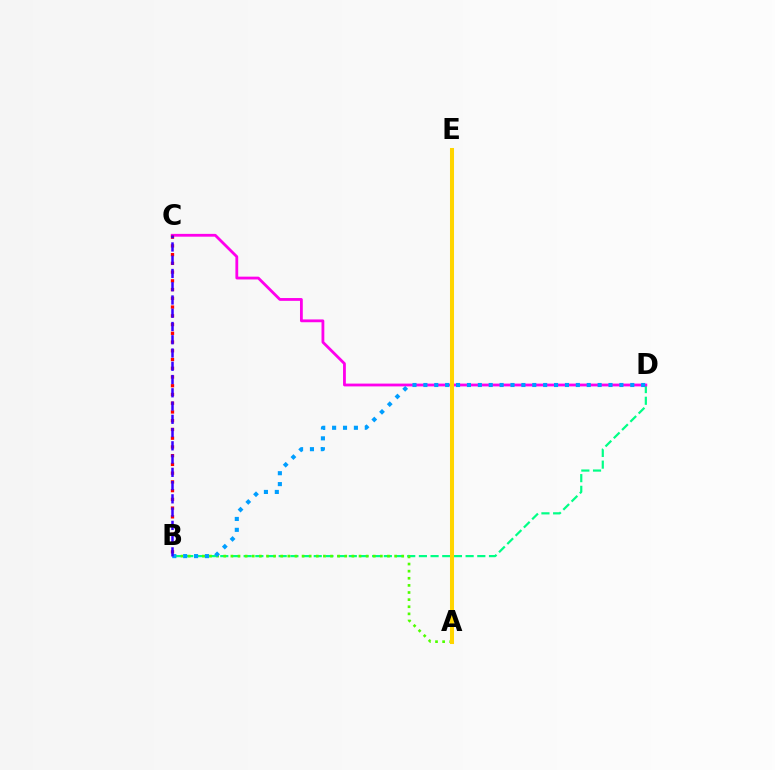{('B', 'D'): [{'color': '#00ff86', 'line_style': 'dashed', 'thickness': 1.59}, {'color': '#009eff', 'line_style': 'dotted', 'thickness': 2.96}], ('C', 'D'): [{'color': '#ff00ed', 'line_style': 'solid', 'thickness': 2.02}], ('A', 'B'): [{'color': '#4fff00', 'line_style': 'dotted', 'thickness': 1.93}], ('A', 'E'): [{'color': '#ffd500', 'line_style': 'solid', 'thickness': 2.91}], ('B', 'C'): [{'color': '#ff0000', 'line_style': 'dotted', 'thickness': 2.37}, {'color': '#3700ff', 'line_style': 'dashed', 'thickness': 1.8}]}